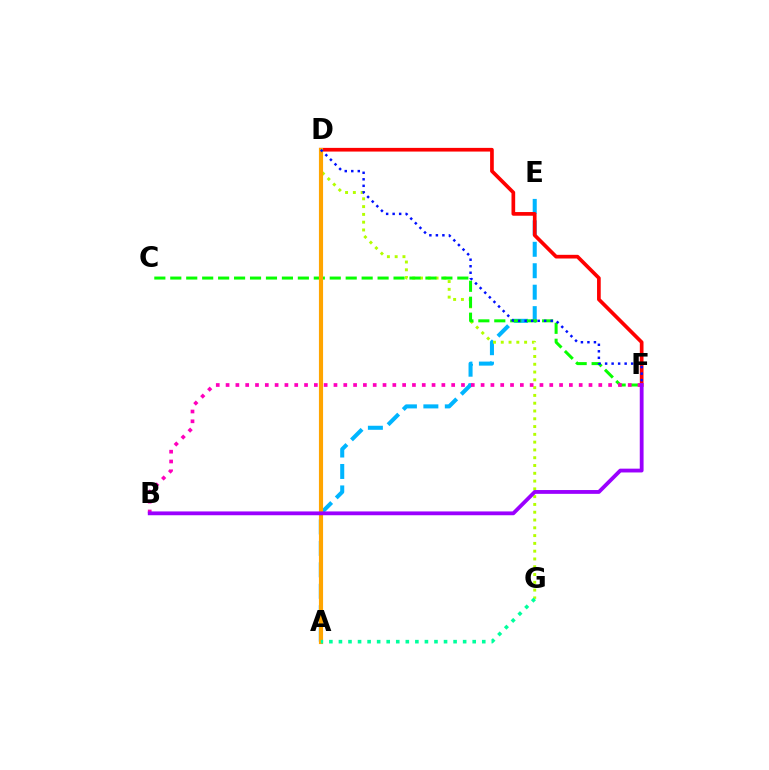{('A', 'E'): [{'color': '#00b5ff', 'line_style': 'dashed', 'thickness': 2.91}], ('D', 'G'): [{'color': '#b3ff00', 'line_style': 'dotted', 'thickness': 2.12}], ('D', 'F'): [{'color': '#ff0000', 'line_style': 'solid', 'thickness': 2.65}, {'color': '#0010ff', 'line_style': 'dotted', 'thickness': 1.77}], ('C', 'F'): [{'color': '#08ff00', 'line_style': 'dashed', 'thickness': 2.17}], ('A', 'D'): [{'color': '#ffa500', 'line_style': 'solid', 'thickness': 2.99}], ('B', 'F'): [{'color': '#ff00bd', 'line_style': 'dotted', 'thickness': 2.66}, {'color': '#9b00ff', 'line_style': 'solid', 'thickness': 2.74}], ('A', 'G'): [{'color': '#00ff9d', 'line_style': 'dotted', 'thickness': 2.6}]}